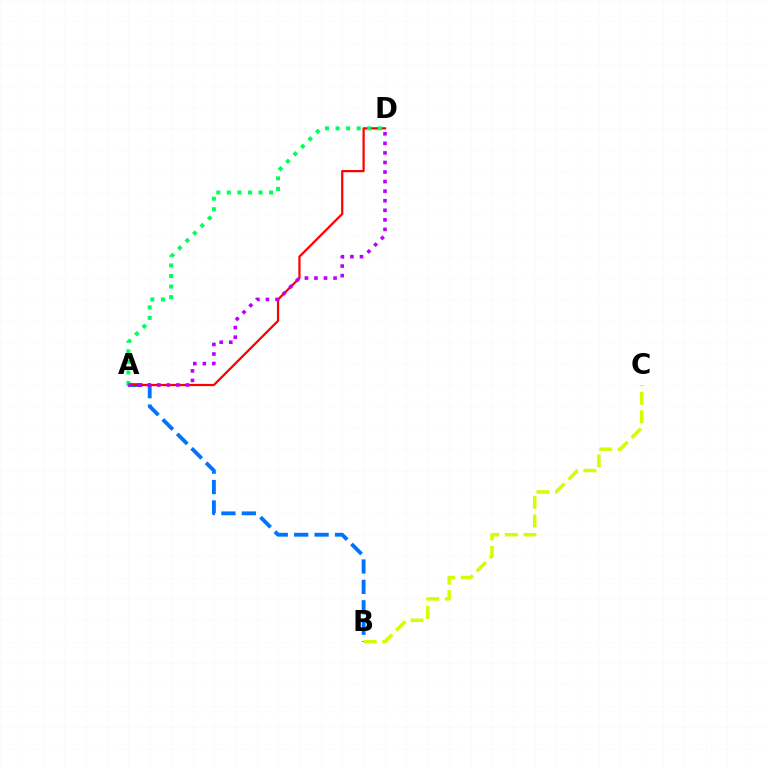{('A', 'B'): [{'color': '#0074ff', 'line_style': 'dashed', 'thickness': 2.77}], ('A', 'D'): [{'color': '#ff0000', 'line_style': 'solid', 'thickness': 1.6}, {'color': '#00ff5c', 'line_style': 'dotted', 'thickness': 2.87}, {'color': '#b900ff', 'line_style': 'dotted', 'thickness': 2.6}], ('B', 'C'): [{'color': '#d1ff00', 'line_style': 'dashed', 'thickness': 2.53}]}